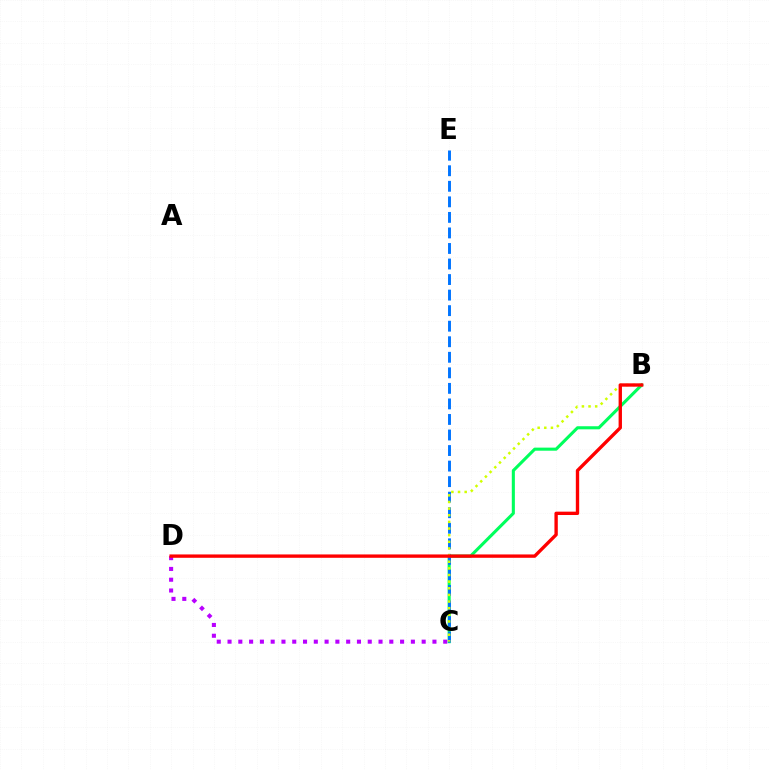{('B', 'C'): [{'color': '#00ff5c', 'line_style': 'solid', 'thickness': 2.22}, {'color': '#d1ff00', 'line_style': 'dotted', 'thickness': 1.8}], ('C', 'D'): [{'color': '#b900ff', 'line_style': 'dotted', 'thickness': 2.93}], ('C', 'E'): [{'color': '#0074ff', 'line_style': 'dashed', 'thickness': 2.11}], ('B', 'D'): [{'color': '#ff0000', 'line_style': 'solid', 'thickness': 2.42}]}